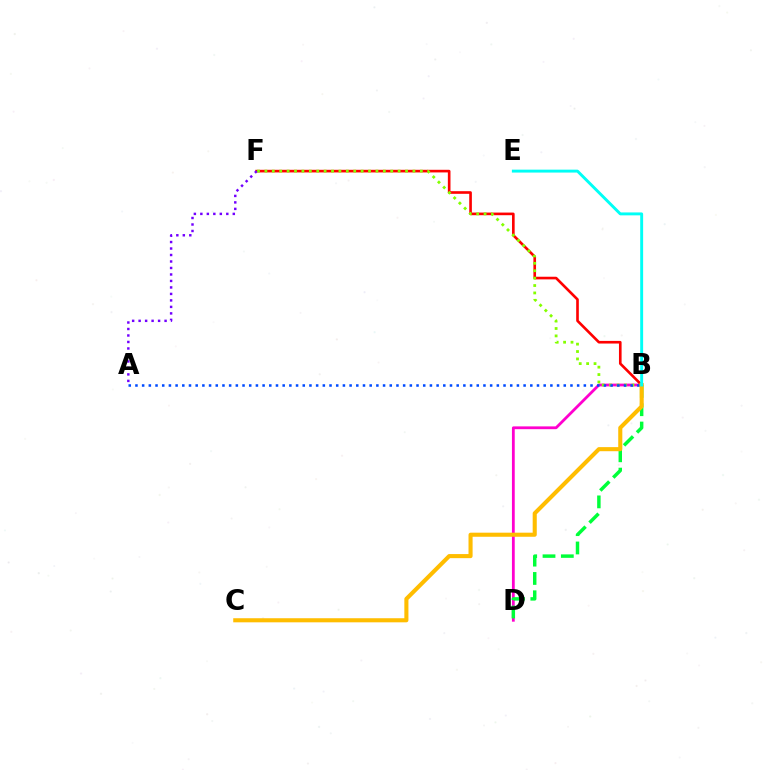{('B', 'D'): [{'color': '#ff00cf', 'line_style': 'solid', 'thickness': 2.01}, {'color': '#00ff39', 'line_style': 'dashed', 'thickness': 2.49}], ('B', 'F'): [{'color': '#ff0000', 'line_style': 'solid', 'thickness': 1.9}, {'color': '#84ff00', 'line_style': 'dotted', 'thickness': 2.01}], ('A', 'B'): [{'color': '#004bff', 'line_style': 'dotted', 'thickness': 1.82}], ('B', 'C'): [{'color': '#ffbd00', 'line_style': 'solid', 'thickness': 2.94}], ('B', 'E'): [{'color': '#00fff6', 'line_style': 'solid', 'thickness': 2.1}], ('A', 'F'): [{'color': '#7200ff', 'line_style': 'dotted', 'thickness': 1.76}]}